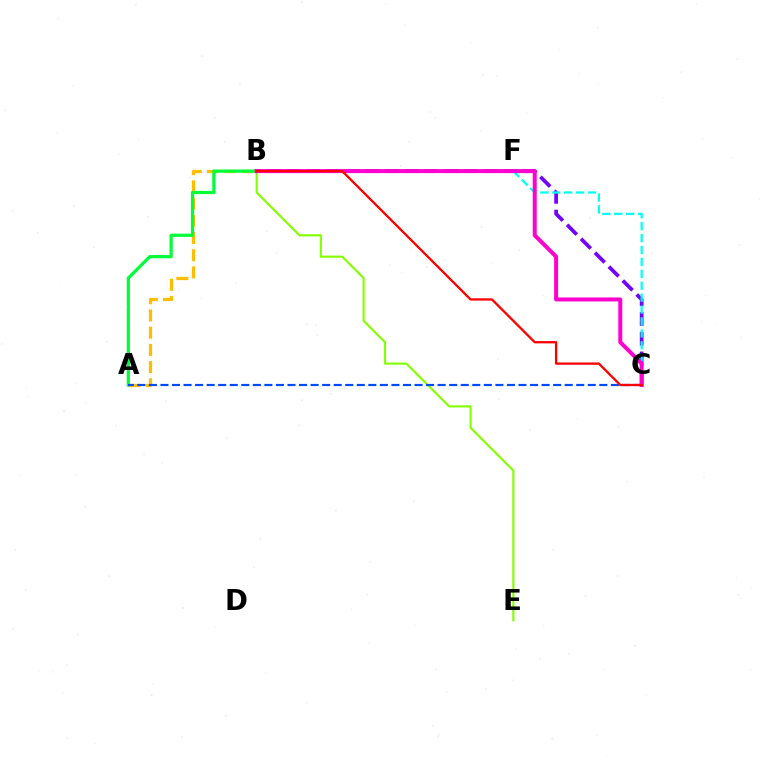{('A', 'B'): [{'color': '#ffbd00', 'line_style': 'dashed', 'thickness': 2.34}, {'color': '#00ff39', 'line_style': 'solid', 'thickness': 2.33}], ('B', 'C'): [{'color': '#7200ff', 'line_style': 'dashed', 'thickness': 2.68}, {'color': '#ff00cf', 'line_style': 'solid', 'thickness': 2.88}, {'color': '#ff0000', 'line_style': 'solid', 'thickness': 1.67}], ('B', 'E'): [{'color': '#84ff00', 'line_style': 'solid', 'thickness': 1.53}], ('C', 'F'): [{'color': '#00fff6', 'line_style': 'dashed', 'thickness': 1.62}], ('A', 'C'): [{'color': '#004bff', 'line_style': 'dashed', 'thickness': 1.57}]}